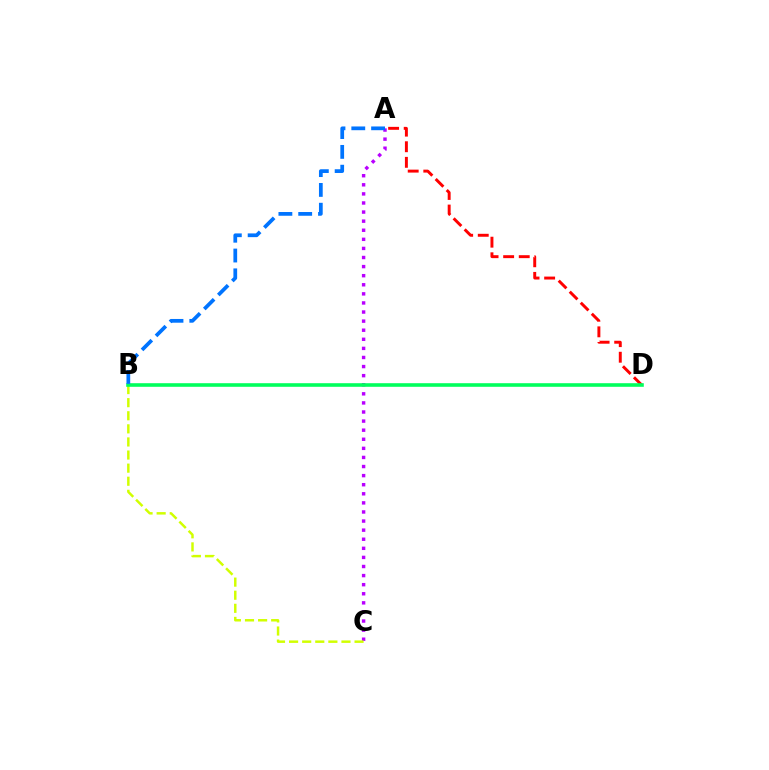{('A', 'C'): [{'color': '#b900ff', 'line_style': 'dotted', 'thickness': 2.47}], ('B', 'C'): [{'color': '#d1ff00', 'line_style': 'dashed', 'thickness': 1.78}], ('A', 'D'): [{'color': '#ff0000', 'line_style': 'dashed', 'thickness': 2.12}], ('B', 'D'): [{'color': '#00ff5c', 'line_style': 'solid', 'thickness': 2.59}], ('A', 'B'): [{'color': '#0074ff', 'line_style': 'dashed', 'thickness': 2.69}]}